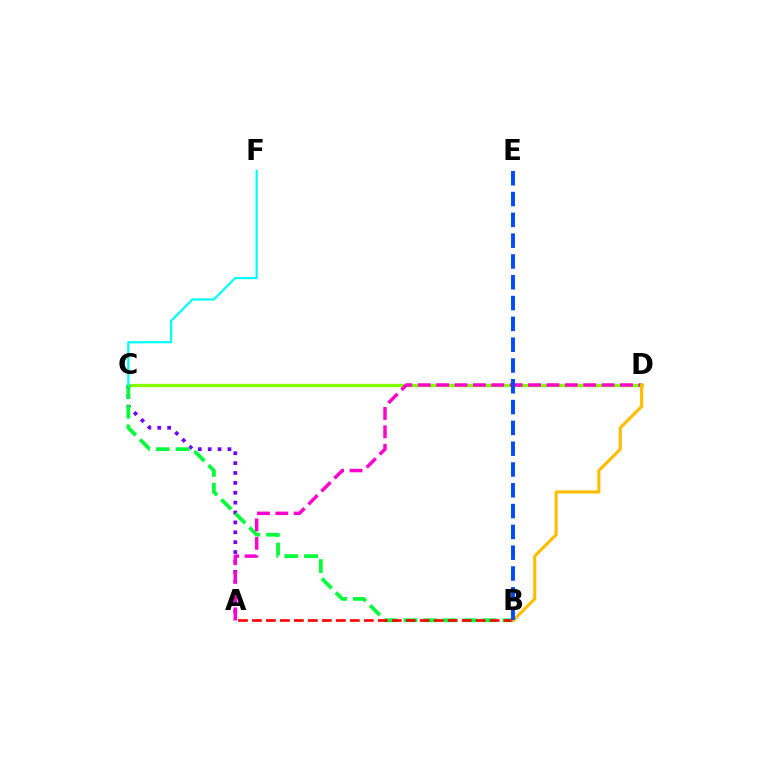{('C', 'D'): [{'color': '#84ff00', 'line_style': 'solid', 'thickness': 2.36}], ('A', 'C'): [{'color': '#7200ff', 'line_style': 'dotted', 'thickness': 2.69}], ('B', 'C'): [{'color': '#00ff39', 'line_style': 'dashed', 'thickness': 2.69}], ('A', 'D'): [{'color': '#ff00cf', 'line_style': 'dashed', 'thickness': 2.5}], ('A', 'B'): [{'color': '#ff0000', 'line_style': 'dashed', 'thickness': 1.9}], ('B', 'D'): [{'color': '#ffbd00', 'line_style': 'solid', 'thickness': 2.26}], ('C', 'F'): [{'color': '#00fff6', 'line_style': 'solid', 'thickness': 1.61}], ('B', 'E'): [{'color': '#004bff', 'line_style': 'dashed', 'thickness': 2.83}]}